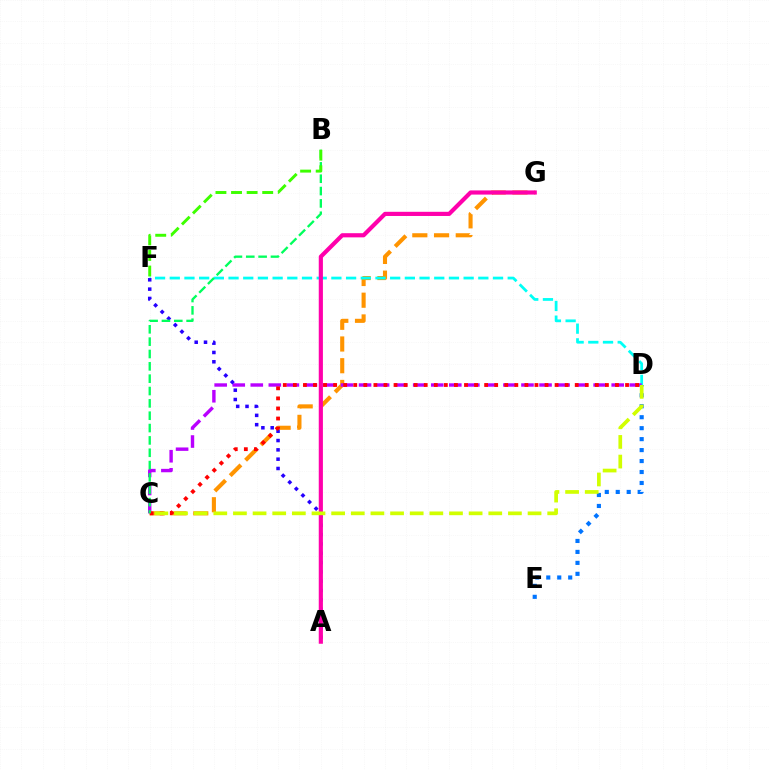{('C', 'G'): [{'color': '#ff9400', 'line_style': 'dashed', 'thickness': 2.95}], ('D', 'F'): [{'color': '#00fff6', 'line_style': 'dashed', 'thickness': 2.0}], ('C', 'D'): [{'color': '#b900ff', 'line_style': 'dashed', 'thickness': 2.45}, {'color': '#ff0000', 'line_style': 'dotted', 'thickness': 2.73}, {'color': '#d1ff00', 'line_style': 'dashed', 'thickness': 2.67}], ('D', 'E'): [{'color': '#0074ff', 'line_style': 'dotted', 'thickness': 2.98}], ('A', 'F'): [{'color': '#2500ff', 'line_style': 'dotted', 'thickness': 2.53}], ('B', 'C'): [{'color': '#00ff5c', 'line_style': 'dashed', 'thickness': 1.68}], ('A', 'G'): [{'color': '#ff00ac', 'line_style': 'solid', 'thickness': 3.0}], ('B', 'F'): [{'color': '#3dff00', 'line_style': 'dashed', 'thickness': 2.12}]}